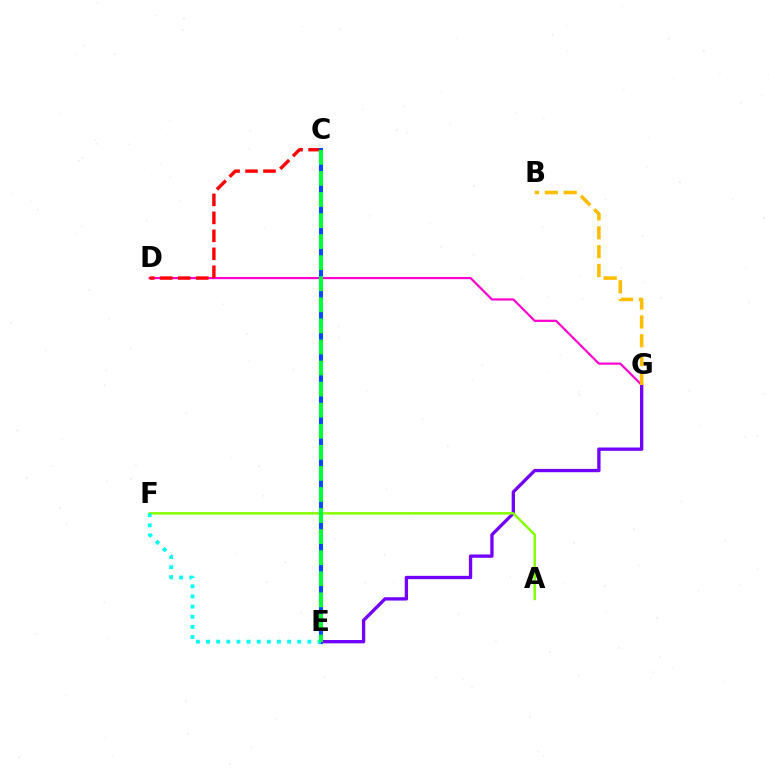{('D', 'G'): [{'color': '#ff00cf', 'line_style': 'solid', 'thickness': 1.59}], ('C', 'D'): [{'color': '#ff0000', 'line_style': 'dashed', 'thickness': 2.44}], ('E', 'G'): [{'color': '#7200ff', 'line_style': 'solid', 'thickness': 2.38}], ('B', 'G'): [{'color': '#ffbd00', 'line_style': 'dashed', 'thickness': 2.56}], ('A', 'F'): [{'color': '#84ff00', 'line_style': 'solid', 'thickness': 1.78}], ('C', 'E'): [{'color': '#004bff', 'line_style': 'solid', 'thickness': 2.94}, {'color': '#00ff39', 'line_style': 'dashed', 'thickness': 2.86}], ('E', 'F'): [{'color': '#00fff6', 'line_style': 'dotted', 'thickness': 2.75}]}